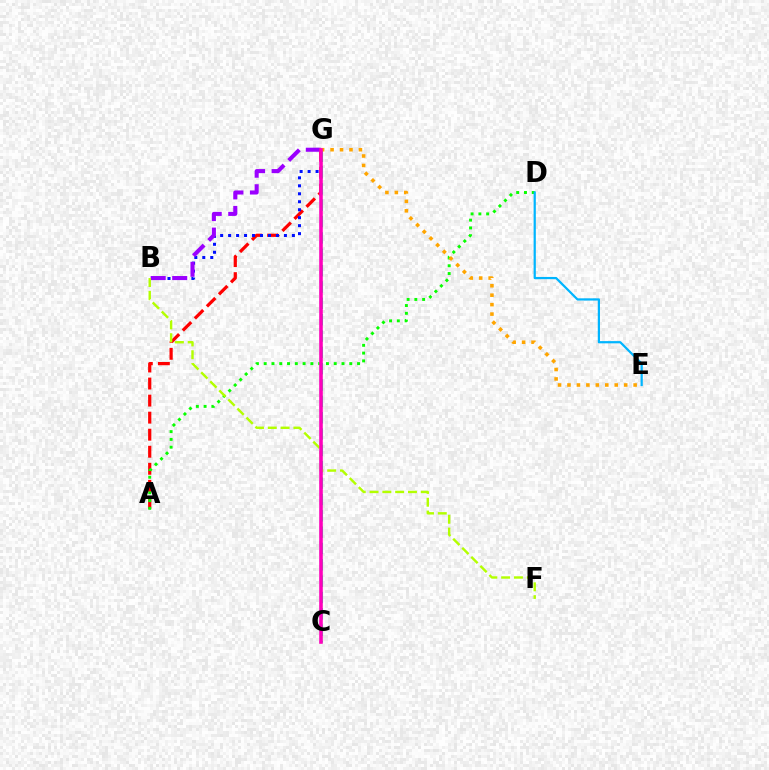{('A', 'G'): [{'color': '#ff0000', 'line_style': 'dashed', 'thickness': 2.32}], ('B', 'G'): [{'color': '#0010ff', 'line_style': 'dotted', 'thickness': 2.17}, {'color': '#9b00ff', 'line_style': 'dashed', 'thickness': 2.93}], ('C', 'G'): [{'color': '#00ff9d', 'line_style': 'dashed', 'thickness': 2.22}, {'color': '#ff00bd', 'line_style': 'solid', 'thickness': 2.58}], ('A', 'D'): [{'color': '#08ff00', 'line_style': 'dotted', 'thickness': 2.11}], ('B', 'F'): [{'color': '#b3ff00', 'line_style': 'dashed', 'thickness': 1.74}], ('D', 'E'): [{'color': '#00b5ff', 'line_style': 'solid', 'thickness': 1.6}], ('E', 'G'): [{'color': '#ffa500', 'line_style': 'dotted', 'thickness': 2.57}]}